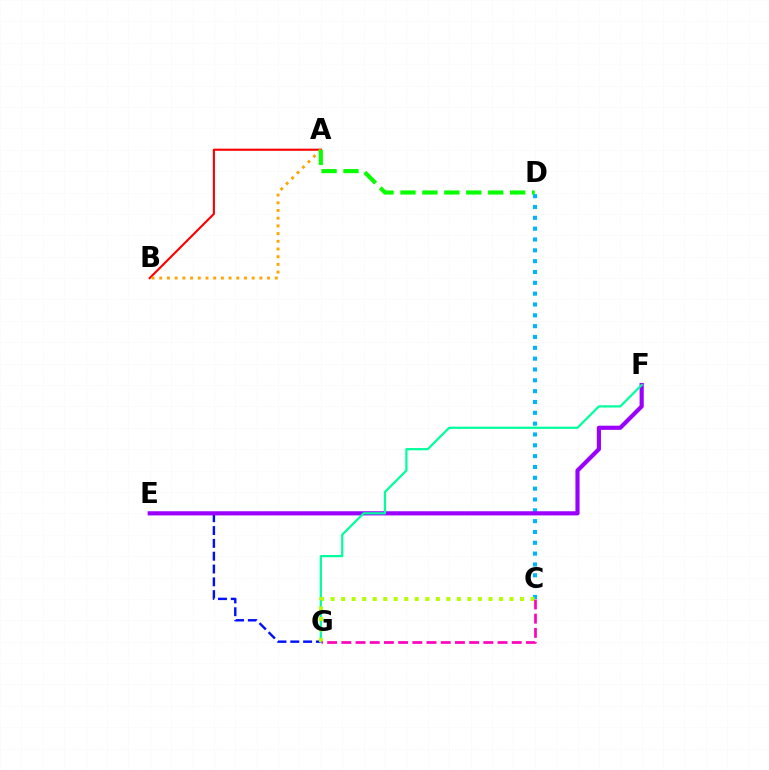{('E', 'G'): [{'color': '#0010ff', 'line_style': 'dashed', 'thickness': 1.74}], ('C', 'D'): [{'color': '#00b5ff', 'line_style': 'dotted', 'thickness': 2.94}], ('E', 'F'): [{'color': '#9b00ff', 'line_style': 'solid', 'thickness': 2.99}], ('F', 'G'): [{'color': '#00ff9d', 'line_style': 'solid', 'thickness': 1.6}], ('A', 'B'): [{'color': '#ff0000', 'line_style': 'solid', 'thickness': 1.53}, {'color': '#ffa500', 'line_style': 'dotted', 'thickness': 2.09}], ('C', 'G'): [{'color': '#b3ff00', 'line_style': 'dotted', 'thickness': 2.86}, {'color': '#ff00bd', 'line_style': 'dashed', 'thickness': 1.93}], ('A', 'D'): [{'color': '#08ff00', 'line_style': 'dashed', 'thickness': 2.98}]}